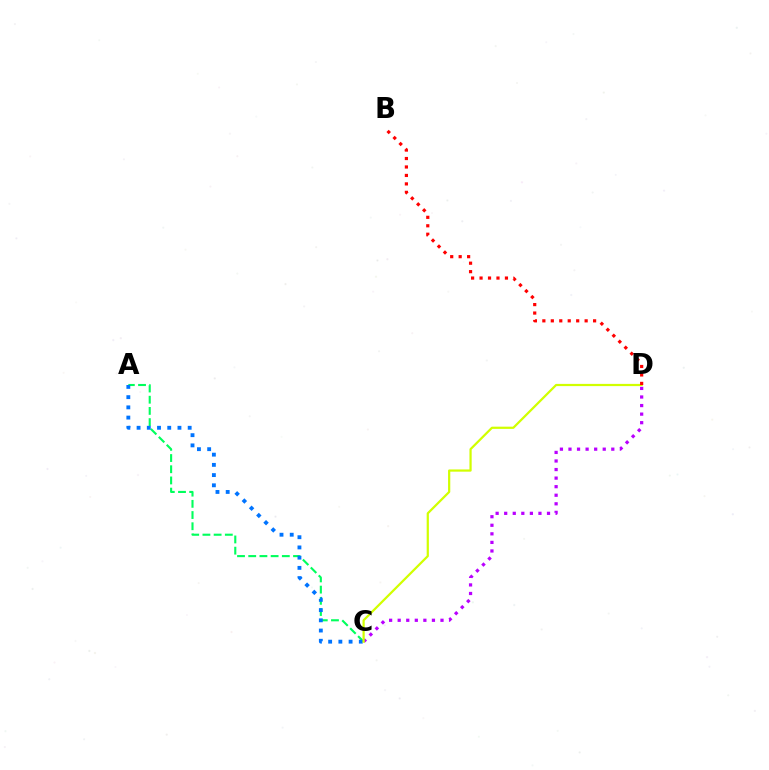{('C', 'D'): [{'color': '#b900ff', 'line_style': 'dotted', 'thickness': 2.33}, {'color': '#d1ff00', 'line_style': 'solid', 'thickness': 1.6}], ('A', 'C'): [{'color': '#00ff5c', 'line_style': 'dashed', 'thickness': 1.52}, {'color': '#0074ff', 'line_style': 'dotted', 'thickness': 2.78}], ('B', 'D'): [{'color': '#ff0000', 'line_style': 'dotted', 'thickness': 2.3}]}